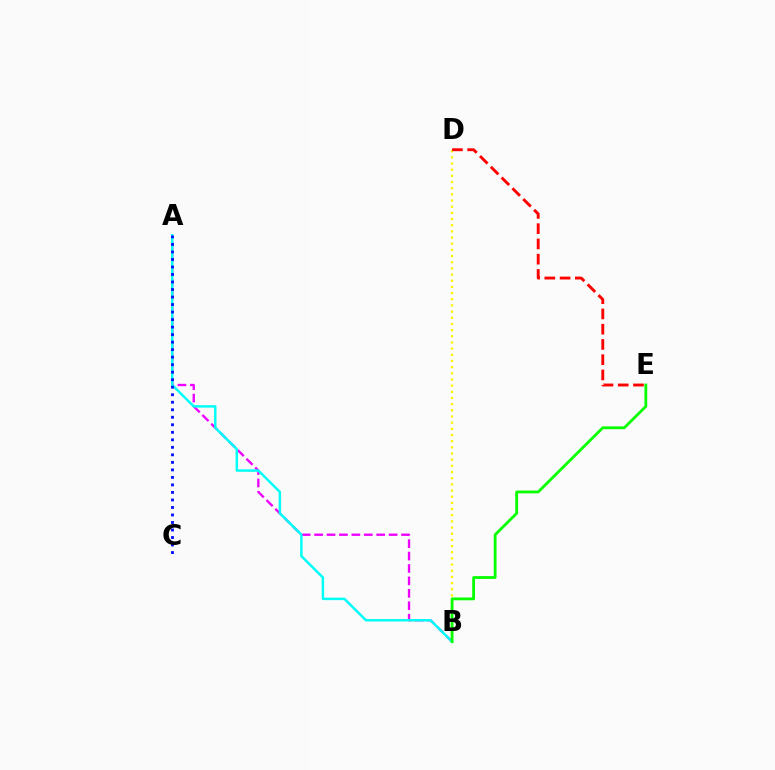{('B', 'D'): [{'color': '#fcf500', 'line_style': 'dotted', 'thickness': 1.68}], ('A', 'B'): [{'color': '#ee00ff', 'line_style': 'dashed', 'thickness': 1.69}, {'color': '#00fff6', 'line_style': 'solid', 'thickness': 1.77}], ('B', 'E'): [{'color': '#08ff00', 'line_style': 'solid', 'thickness': 2.02}], ('A', 'C'): [{'color': '#0010ff', 'line_style': 'dotted', 'thickness': 2.04}], ('D', 'E'): [{'color': '#ff0000', 'line_style': 'dashed', 'thickness': 2.07}]}